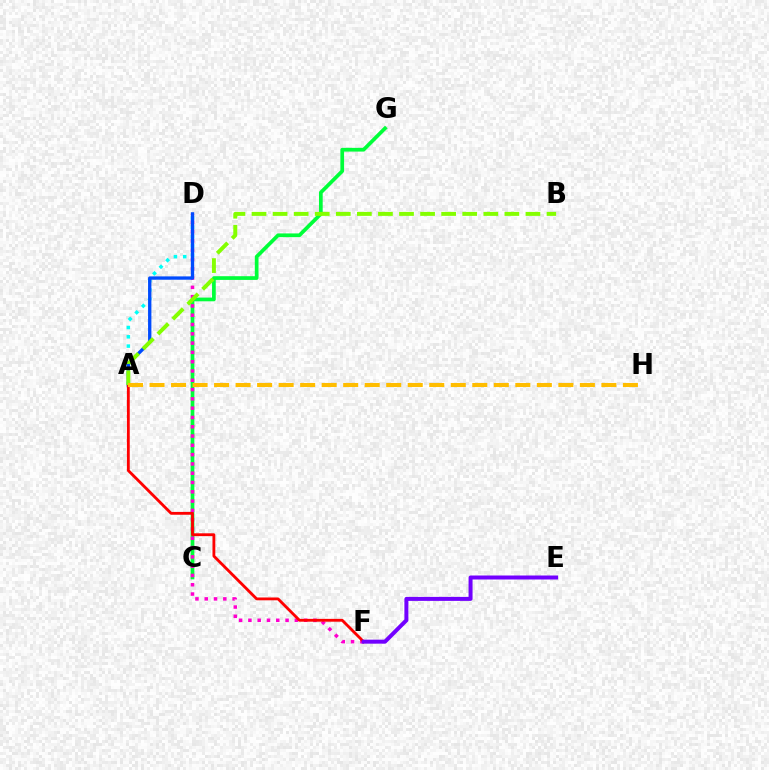{('C', 'G'): [{'color': '#00ff39', 'line_style': 'solid', 'thickness': 2.67}], ('D', 'F'): [{'color': '#ff00cf', 'line_style': 'dotted', 'thickness': 2.53}], ('A', 'D'): [{'color': '#00fff6', 'line_style': 'dotted', 'thickness': 2.52}, {'color': '#004bff', 'line_style': 'solid', 'thickness': 2.39}], ('A', 'F'): [{'color': '#ff0000', 'line_style': 'solid', 'thickness': 2.04}], ('A', 'B'): [{'color': '#84ff00', 'line_style': 'dashed', 'thickness': 2.86}], ('E', 'F'): [{'color': '#7200ff', 'line_style': 'solid', 'thickness': 2.88}], ('A', 'H'): [{'color': '#ffbd00', 'line_style': 'dashed', 'thickness': 2.92}]}